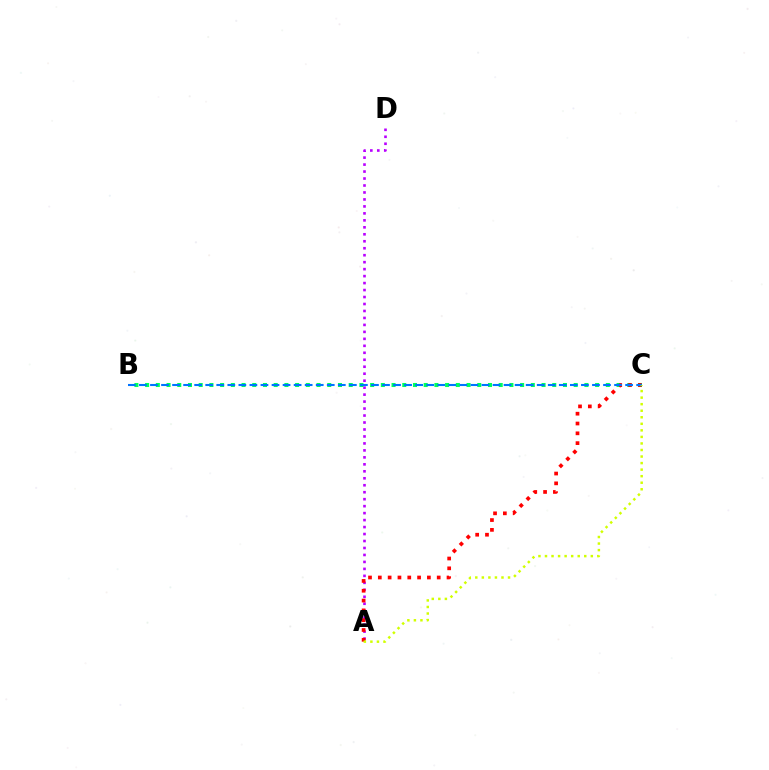{('A', 'D'): [{'color': '#b900ff', 'line_style': 'dotted', 'thickness': 1.89}], ('B', 'C'): [{'color': '#00ff5c', 'line_style': 'dotted', 'thickness': 2.91}, {'color': '#0074ff', 'line_style': 'dashed', 'thickness': 1.5}], ('A', 'C'): [{'color': '#ff0000', 'line_style': 'dotted', 'thickness': 2.67}, {'color': '#d1ff00', 'line_style': 'dotted', 'thickness': 1.78}]}